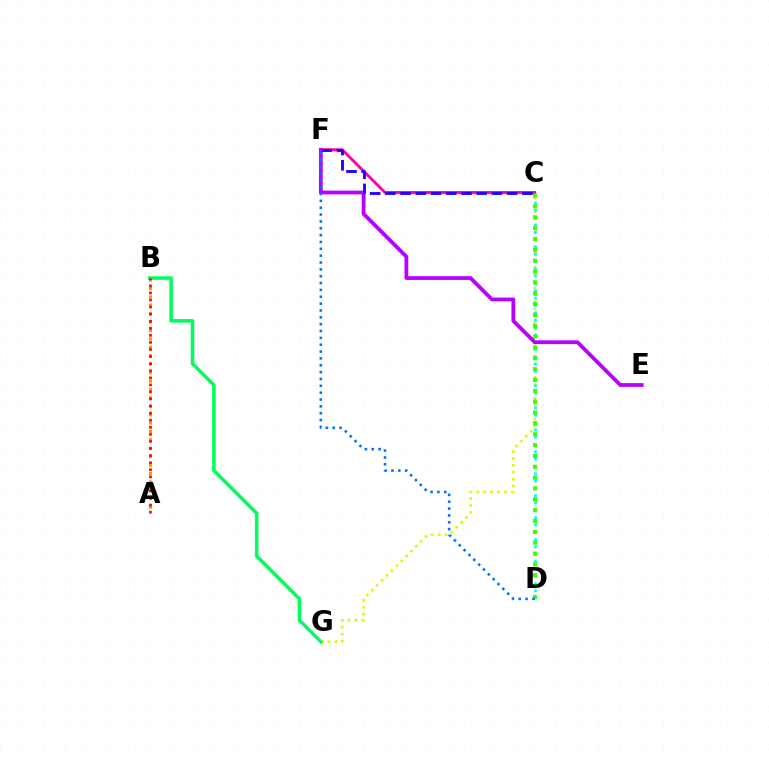{('C', 'G'): [{'color': '#d1ff00', 'line_style': 'dotted', 'thickness': 1.87}], ('B', 'G'): [{'color': '#00ff5c', 'line_style': 'solid', 'thickness': 2.55}], ('C', 'D'): [{'color': '#00fff6', 'line_style': 'dotted', 'thickness': 1.99}, {'color': '#3dff00', 'line_style': 'dotted', 'thickness': 2.95}], ('C', 'F'): [{'color': '#ff00ac', 'line_style': 'solid', 'thickness': 2.08}, {'color': '#2500ff', 'line_style': 'dashed', 'thickness': 2.07}], ('E', 'F'): [{'color': '#b900ff', 'line_style': 'solid', 'thickness': 2.72}], ('A', 'B'): [{'color': '#ff9400', 'line_style': 'dotted', 'thickness': 2.28}, {'color': '#ff0000', 'line_style': 'dotted', 'thickness': 1.92}], ('D', 'F'): [{'color': '#0074ff', 'line_style': 'dotted', 'thickness': 1.86}]}